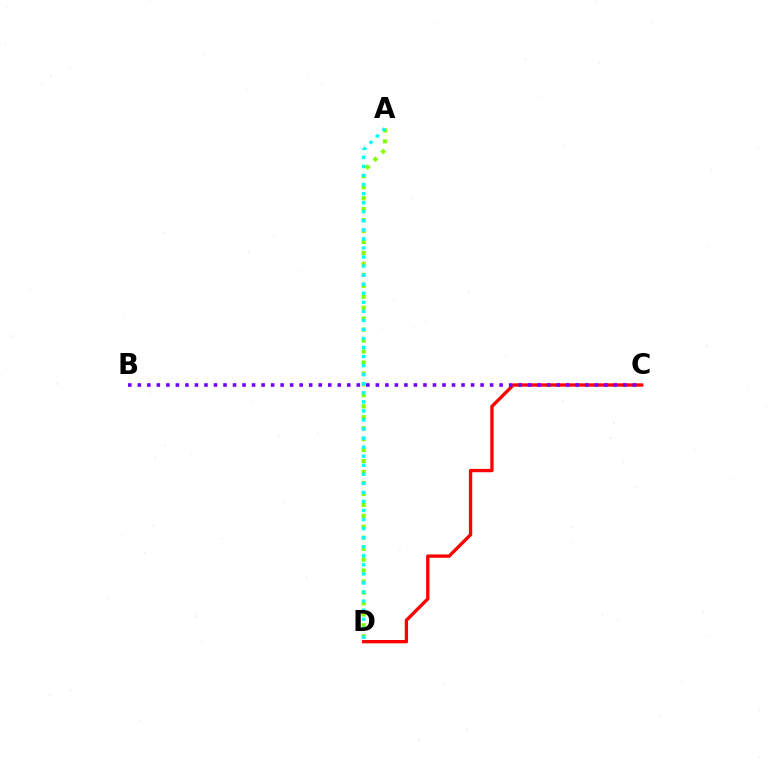{('C', 'D'): [{'color': '#ff0000', 'line_style': 'solid', 'thickness': 2.39}], ('A', 'D'): [{'color': '#84ff00', 'line_style': 'dotted', 'thickness': 2.98}, {'color': '#00fff6', 'line_style': 'dotted', 'thickness': 2.46}], ('B', 'C'): [{'color': '#7200ff', 'line_style': 'dotted', 'thickness': 2.59}]}